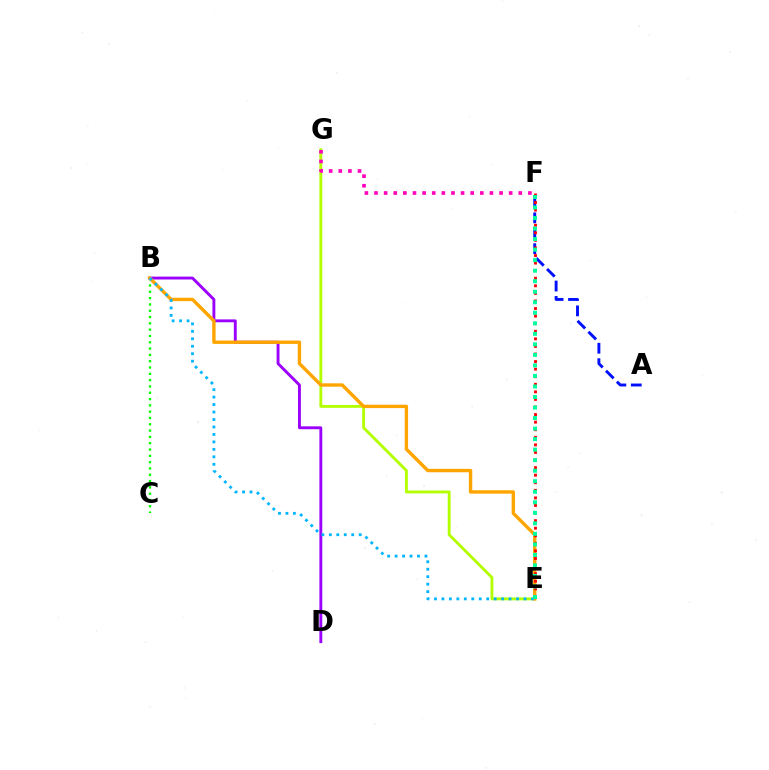{('E', 'G'): [{'color': '#b3ff00', 'line_style': 'solid', 'thickness': 2.06}], ('F', 'G'): [{'color': '#ff00bd', 'line_style': 'dotted', 'thickness': 2.61}], ('A', 'F'): [{'color': '#0010ff', 'line_style': 'dashed', 'thickness': 2.09}], ('B', 'C'): [{'color': '#08ff00', 'line_style': 'dotted', 'thickness': 1.71}], ('B', 'D'): [{'color': '#9b00ff', 'line_style': 'solid', 'thickness': 2.07}], ('B', 'E'): [{'color': '#ffa500', 'line_style': 'solid', 'thickness': 2.44}, {'color': '#00b5ff', 'line_style': 'dotted', 'thickness': 2.03}], ('E', 'F'): [{'color': '#ff0000', 'line_style': 'dotted', 'thickness': 2.06}, {'color': '#00ff9d', 'line_style': 'dotted', 'thickness': 2.86}]}